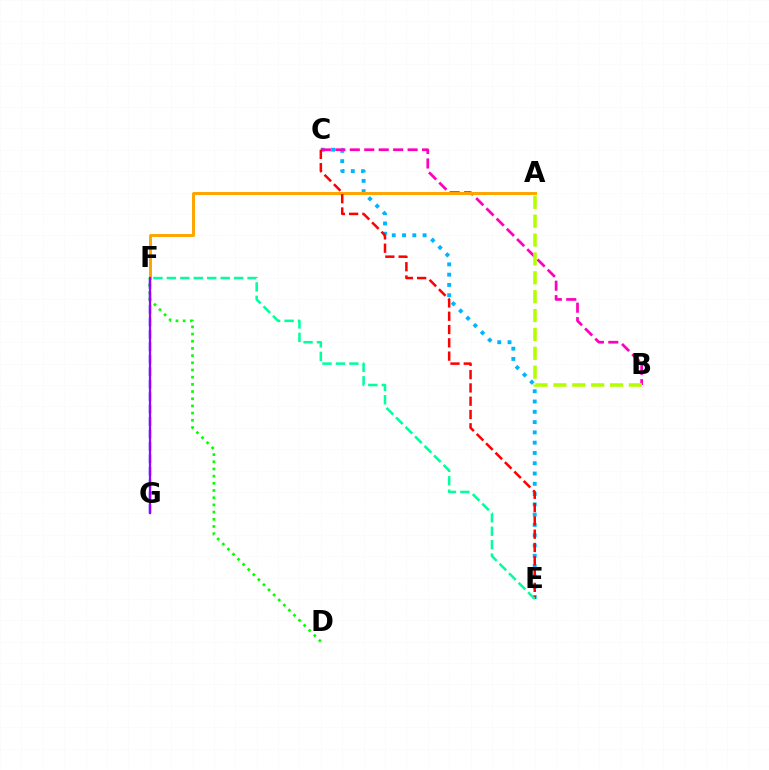{('C', 'E'): [{'color': '#00b5ff', 'line_style': 'dotted', 'thickness': 2.79}, {'color': '#ff0000', 'line_style': 'dashed', 'thickness': 1.81}], ('B', 'C'): [{'color': '#ff00bd', 'line_style': 'dashed', 'thickness': 1.96}], ('A', 'F'): [{'color': '#ffa500', 'line_style': 'solid', 'thickness': 2.13}], ('D', 'F'): [{'color': '#08ff00', 'line_style': 'dotted', 'thickness': 1.95}], ('F', 'G'): [{'color': '#0010ff', 'line_style': 'dashed', 'thickness': 1.69}, {'color': '#9b00ff', 'line_style': 'solid', 'thickness': 1.61}], ('E', 'F'): [{'color': '#00ff9d', 'line_style': 'dashed', 'thickness': 1.83}], ('A', 'B'): [{'color': '#b3ff00', 'line_style': 'dashed', 'thickness': 2.56}]}